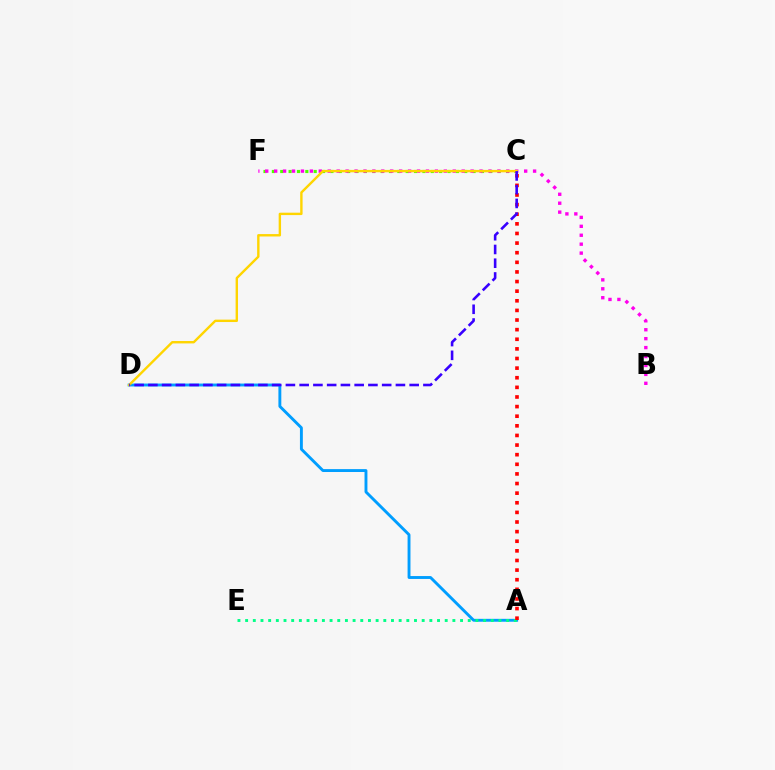{('C', 'F'): [{'color': '#4fff00', 'line_style': 'dotted', 'thickness': 2.27}], ('A', 'D'): [{'color': '#009eff', 'line_style': 'solid', 'thickness': 2.08}], ('A', 'E'): [{'color': '#00ff86', 'line_style': 'dotted', 'thickness': 2.09}], ('B', 'F'): [{'color': '#ff00ed', 'line_style': 'dotted', 'thickness': 2.43}], ('C', 'D'): [{'color': '#ffd500', 'line_style': 'solid', 'thickness': 1.73}, {'color': '#3700ff', 'line_style': 'dashed', 'thickness': 1.87}], ('A', 'C'): [{'color': '#ff0000', 'line_style': 'dotted', 'thickness': 2.61}]}